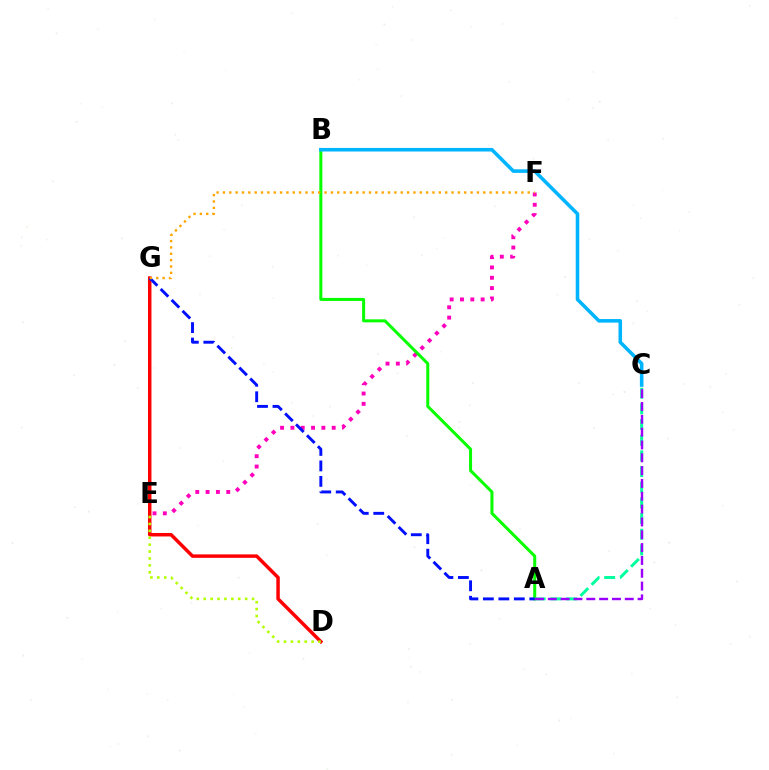{('E', 'F'): [{'color': '#ff00bd', 'line_style': 'dotted', 'thickness': 2.81}], ('A', 'B'): [{'color': '#08ff00', 'line_style': 'solid', 'thickness': 2.18}], ('A', 'C'): [{'color': '#00ff9d', 'line_style': 'dashed', 'thickness': 2.13}, {'color': '#9b00ff', 'line_style': 'dashed', 'thickness': 1.74}], ('D', 'G'): [{'color': '#ff0000', 'line_style': 'solid', 'thickness': 2.5}], ('D', 'E'): [{'color': '#b3ff00', 'line_style': 'dotted', 'thickness': 1.88}], ('A', 'G'): [{'color': '#0010ff', 'line_style': 'dashed', 'thickness': 2.1}], ('B', 'C'): [{'color': '#00b5ff', 'line_style': 'solid', 'thickness': 2.57}], ('F', 'G'): [{'color': '#ffa500', 'line_style': 'dotted', 'thickness': 1.73}]}